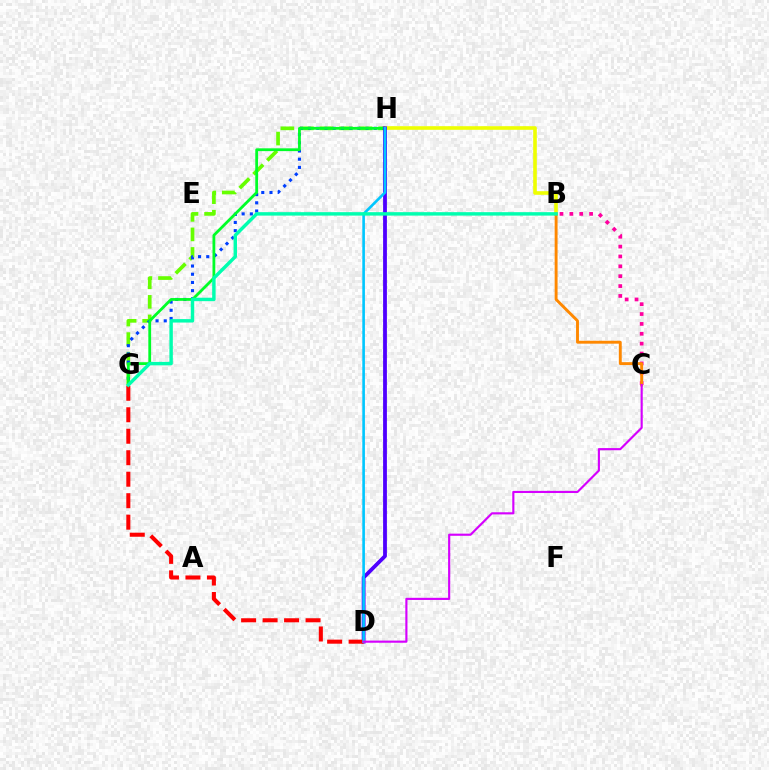{('G', 'H'): [{'color': '#66ff00', 'line_style': 'dashed', 'thickness': 2.65}, {'color': '#003fff', 'line_style': 'dotted', 'thickness': 2.23}, {'color': '#00ff27', 'line_style': 'solid', 'thickness': 2.01}], ('B', 'H'): [{'color': '#eeff00', 'line_style': 'solid', 'thickness': 2.6}], ('B', 'C'): [{'color': '#ff00a0', 'line_style': 'dotted', 'thickness': 2.68}, {'color': '#ff8800', 'line_style': 'solid', 'thickness': 2.09}], ('D', 'H'): [{'color': '#4f00ff', 'line_style': 'solid', 'thickness': 2.74}, {'color': '#00c7ff', 'line_style': 'solid', 'thickness': 1.89}], ('D', 'G'): [{'color': '#ff0000', 'line_style': 'dashed', 'thickness': 2.92}], ('B', 'G'): [{'color': '#00ffaf', 'line_style': 'solid', 'thickness': 2.48}], ('C', 'D'): [{'color': '#d600ff', 'line_style': 'solid', 'thickness': 1.54}]}